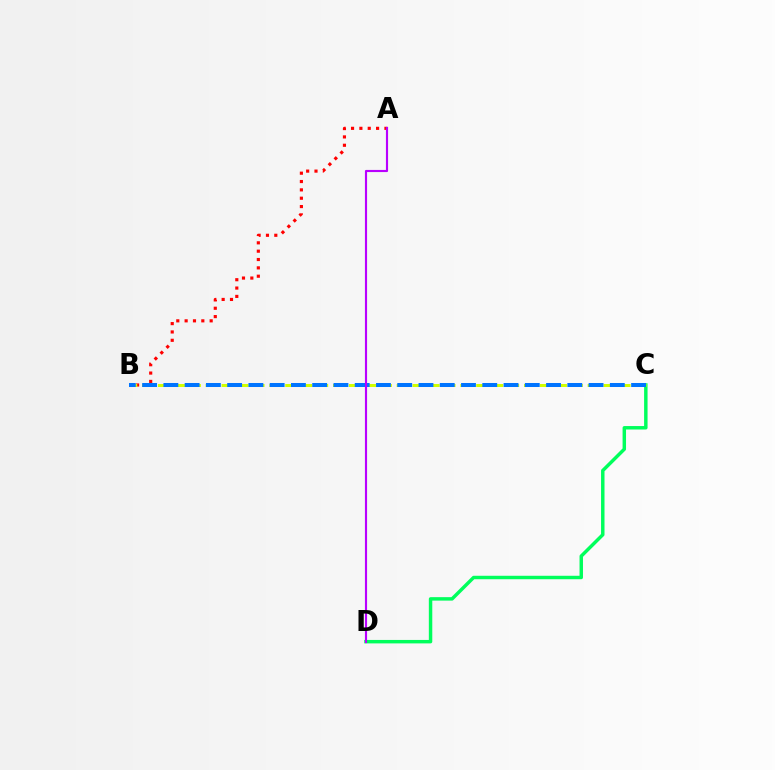{('A', 'B'): [{'color': '#ff0000', 'line_style': 'dotted', 'thickness': 2.27}], ('C', 'D'): [{'color': '#00ff5c', 'line_style': 'solid', 'thickness': 2.49}], ('B', 'C'): [{'color': '#d1ff00', 'line_style': 'dashed', 'thickness': 2.16}, {'color': '#0074ff', 'line_style': 'dashed', 'thickness': 2.89}], ('A', 'D'): [{'color': '#b900ff', 'line_style': 'solid', 'thickness': 1.54}]}